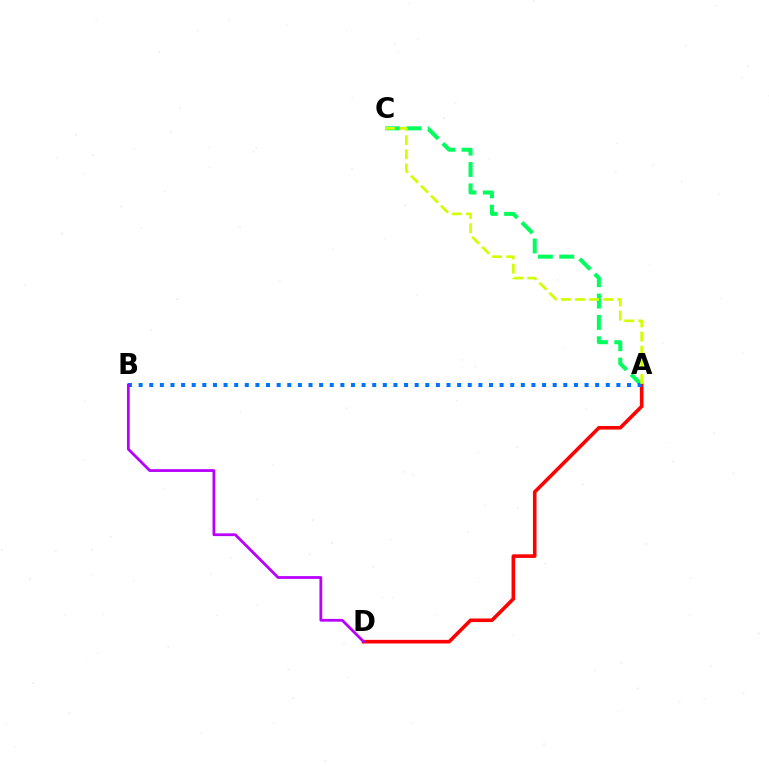{('A', 'C'): [{'color': '#00ff5c', 'line_style': 'dashed', 'thickness': 2.9}, {'color': '#d1ff00', 'line_style': 'dashed', 'thickness': 1.92}], ('A', 'D'): [{'color': '#ff0000', 'line_style': 'solid', 'thickness': 2.59}], ('A', 'B'): [{'color': '#0074ff', 'line_style': 'dotted', 'thickness': 2.88}], ('B', 'D'): [{'color': '#b900ff', 'line_style': 'solid', 'thickness': 2.01}]}